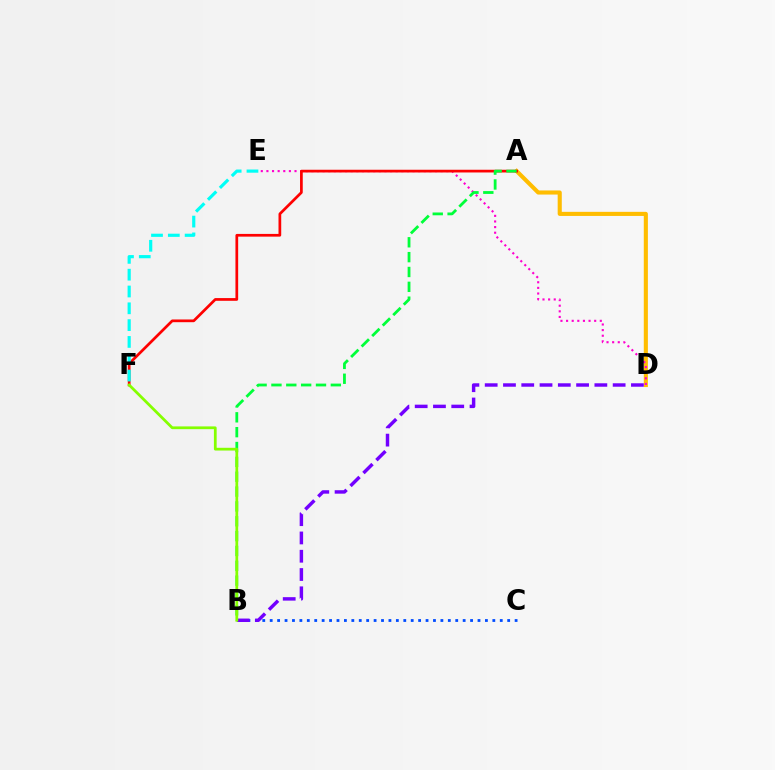{('A', 'D'): [{'color': '#ffbd00', 'line_style': 'solid', 'thickness': 2.95}], ('D', 'E'): [{'color': '#ff00cf', 'line_style': 'dotted', 'thickness': 1.53}], ('A', 'F'): [{'color': '#ff0000', 'line_style': 'solid', 'thickness': 1.96}], ('B', 'C'): [{'color': '#004bff', 'line_style': 'dotted', 'thickness': 2.02}], ('A', 'B'): [{'color': '#00ff39', 'line_style': 'dashed', 'thickness': 2.02}], ('B', 'D'): [{'color': '#7200ff', 'line_style': 'dashed', 'thickness': 2.48}], ('B', 'F'): [{'color': '#84ff00', 'line_style': 'solid', 'thickness': 1.98}], ('E', 'F'): [{'color': '#00fff6', 'line_style': 'dashed', 'thickness': 2.28}]}